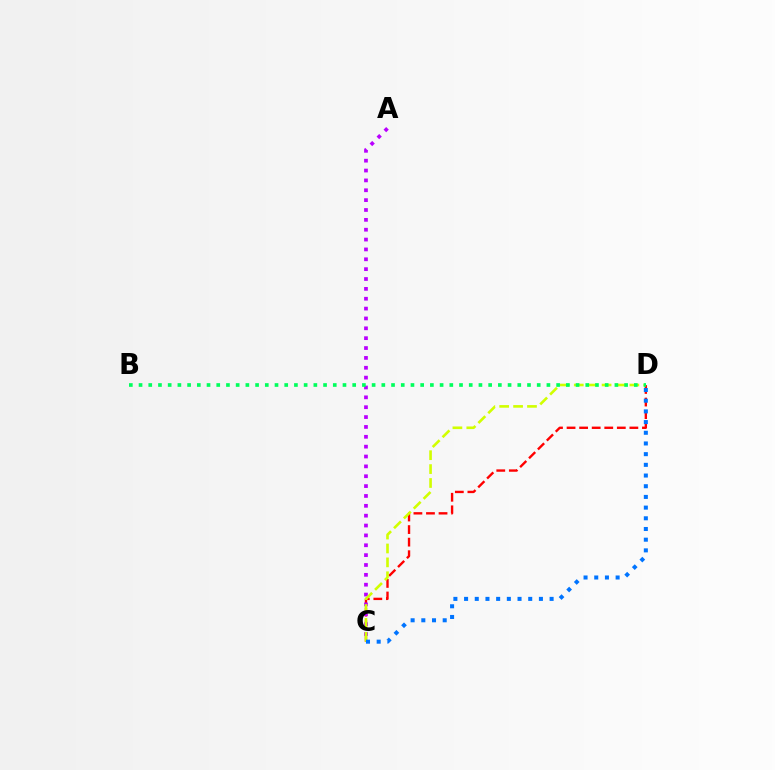{('C', 'D'): [{'color': '#ff0000', 'line_style': 'dashed', 'thickness': 1.71}, {'color': '#d1ff00', 'line_style': 'dashed', 'thickness': 1.89}, {'color': '#0074ff', 'line_style': 'dotted', 'thickness': 2.9}], ('A', 'C'): [{'color': '#b900ff', 'line_style': 'dotted', 'thickness': 2.68}], ('B', 'D'): [{'color': '#00ff5c', 'line_style': 'dotted', 'thickness': 2.64}]}